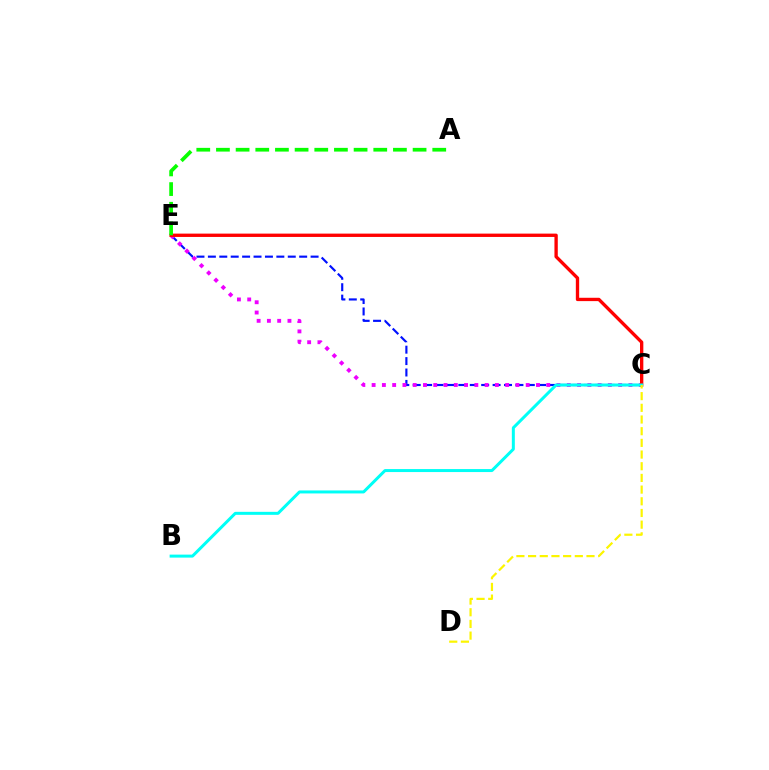{('C', 'E'): [{'color': '#0010ff', 'line_style': 'dashed', 'thickness': 1.55}, {'color': '#ee00ff', 'line_style': 'dotted', 'thickness': 2.79}, {'color': '#ff0000', 'line_style': 'solid', 'thickness': 2.4}], ('B', 'C'): [{'color': '#00fff6', 'line_style': 'solid', 'thickness': 2.16}], ('A', 'E'): [{'color': '#08ff00', 'line_style': 'dashed', 'thickness': 2.67}], ('C', 'D'): [{'color': '#fcf500', 'line_style': 'dashed', 'thickness': 1.59}]}